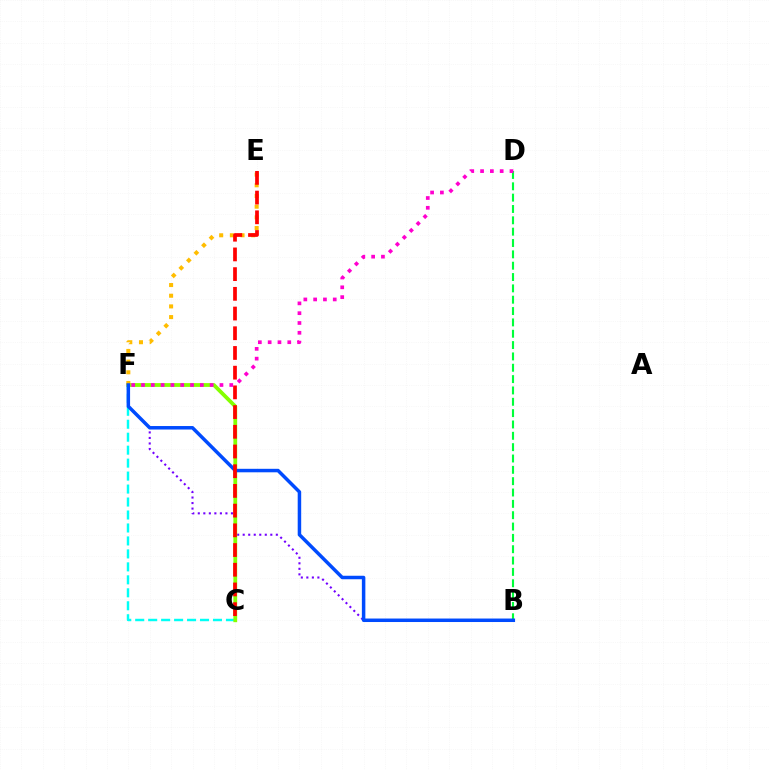{('B', 'F'): [{'color': '#7200ff', 'line_style': 'dotted', 'thickness': 1.5}, {'color': '#004bff', 'line_style': 'solid', 'thickness': 2.51}], ('C', 'F'): [{'color': '#00fff6', 'line_style': 'dashed', 'thickness': 1.76}, {'color': '#84ff00', 'line_style': 'solid', 'thickness': 2.74}], ('B', 'D'): [{'color': '#00ff39', 'line_style': 'dashed', 'thickness': 1.54}], ('E', 'F'): [{'color': '#ffbd00', 'line_style': 'dotted', 'thickness': 2.9}], ('C', 'E'): [{'color': '#ff0000', 'line_style': 'dashed', 'thickness': 2.68}], ('D', 'F'): [{'color': '#ff00cf', 'line_style': 'dotted', 'thickness': 2.66}]}